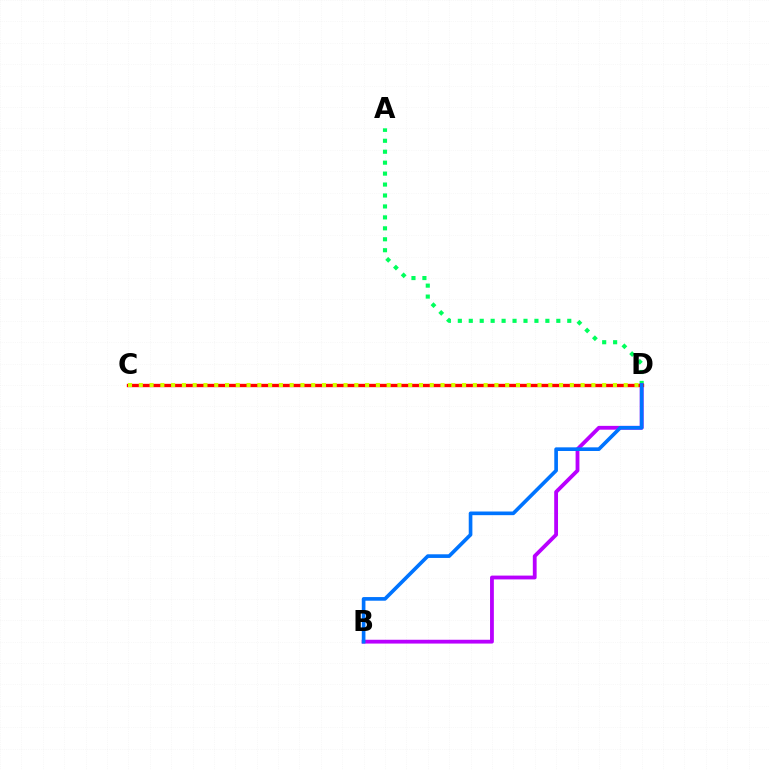{('A', 'D'): [{'color': '#00ff5c', 'line_style': 'dotted', 'thickness': 2.97}], ('B', 'D'): [{'color': '#b900ff', 'line_style': 'solid', 'thickness': 2.74}, {'color': '#0074ff', 'line_style': 'solid', 'thickness': 2.63}], ('C', 'D'): [{'color': '#ff0000', 'line_style': 'solid', 'thickness': 2.41}, {'color': '#d1ff00', 'line_style': 'dotted', 'thickness': 2.93}]}